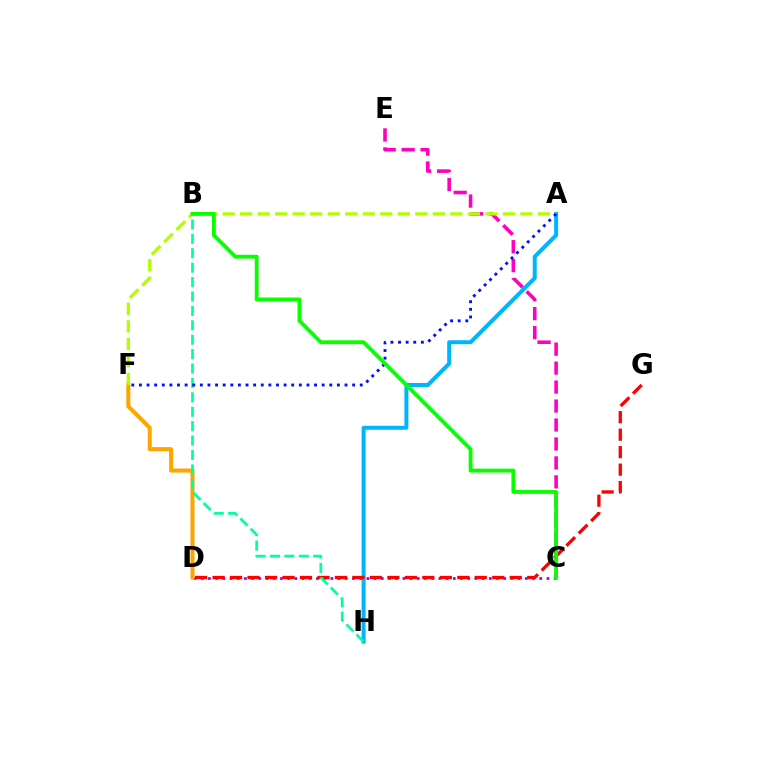{('A', 'H'): [{'color': '#00b5ff', 'line_style': 'solid', 'thickness': 2.86}], ('C', 'D'): [{'color': '#9b00ff', 'line_style': 'dotted', 'thickness': 1.96}], ('C', 'E'): [{'color': '#ff00bd', 'line_style': 'dashed', 'thickness': 2.58}], ('D', 'F'): [{'color': '#ffa500', 'line_style': 'solid', 'thickness': 2.92}], ('A', 'F'): [{'color': '#b3ff00', 'line_style': 'dashed', 'thickness': 2.38}, {'color': '#0010ff', 'line_style': 'dotted', 'thickness': 2.07}], ('D', 'G'): [{'color': '#ff0000', 'line_style': 'dashed', 'thickness': 2.37}], ('B', 'H'): [{'color': '#00ff9d', 'line_style': 'dashed', 'thickness': 1.96}], ('B', 'C'): [{'color': '#08ff00', 'line_style': 'solid', 'thickness': 2.75}]}